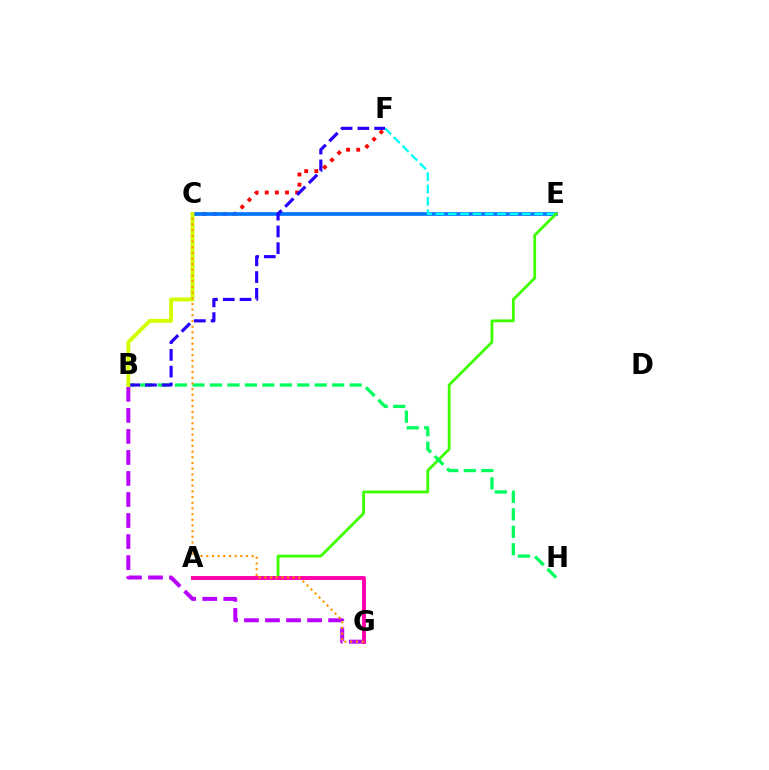{('B', 'G'): [{'color': '#b900ff', 'line_style': 'dashed', 'thickness': 2.86}], ('C', 'F'): [{'color': '#ff0000', 'line_style': 'dotted', 'thickness': 2.76}], ('C', 'E'): [{'color': '#0074ff', 'line_style': 'solid', 'thickness': 2.66}], ('E', 'F'): [{'color': '#00fff6', 'line_style': 'dashed', 'thickness': 1.68}], ('A', 'E'): [{'color': '#3dff00', 'line_style': 'solid', 'thickness': 2.02}], ('B', 'H'): [{'color': '#00ff5c', 'line_style': 'dashed', 'thickness': 2.37}], ('B', 'F'): [{'color': '#2500ff', 'line_style': 'dashed', 'thickness': 2.28}], ('B', 'C'): [{'color': '#d1ff00', 'line_style': 'solid', 'thickness': 2.8}], ('A', 'G'): [{'color': '#ff00ac', 'line_style': 'solid', 'thickness': 2.8}], ('C', 'G'): [{'color': '#ff9400', 'line_style': 'dotted', 'thickness': 1.54}]}